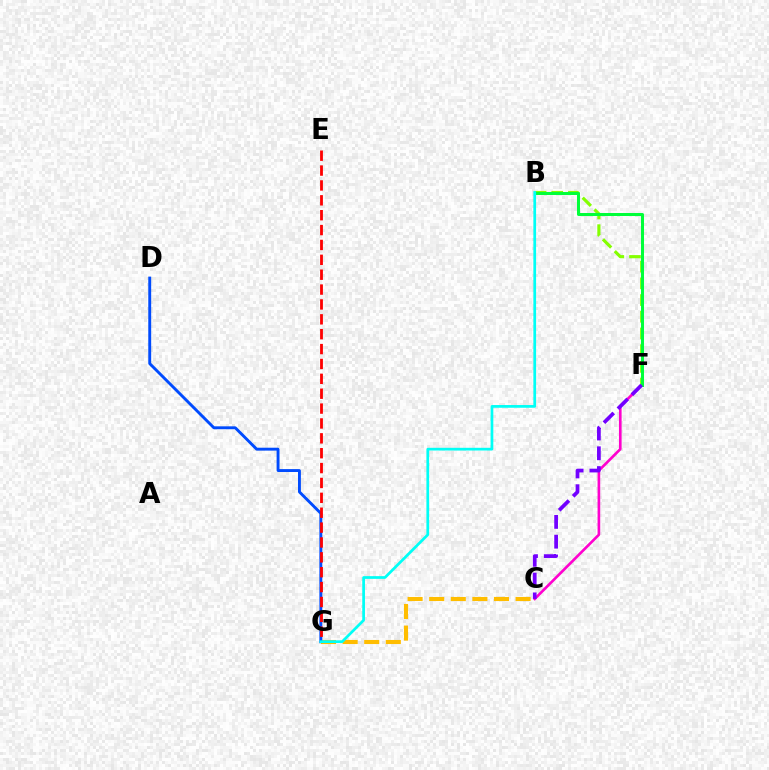{('C', 'F'): [{'color': '#ff00cf', 'line_style': 'solid', 'thickness': 1.91}, {'color': '#7200ff', 'line_style': 'dashed', 'thickness': 2.69}], ('B', 'F'): [{'color': '#84ff00', 'line_style': 'dashed', 'thickness': 2.27}, {'color': '#00ff39', 'line_style': 'solid', 'thickness': 2.17}], ('C', 'G'): [{'color': '#ffbd00', 'line_style': 'dashed', 'thickness': 2.93}], ('D', 'G'): [{'color': '#004bff', 'line_style': 'solid', 'thickness': 2.09}], ('E', 'G'): [{'color': '#ff0000', 'line_style': 'dashed', 'thickness': 2.02}], ('B', 'G'): [{'color': '#00fff6', 'line_style': 'solid', 'thickness': 1.96}]}